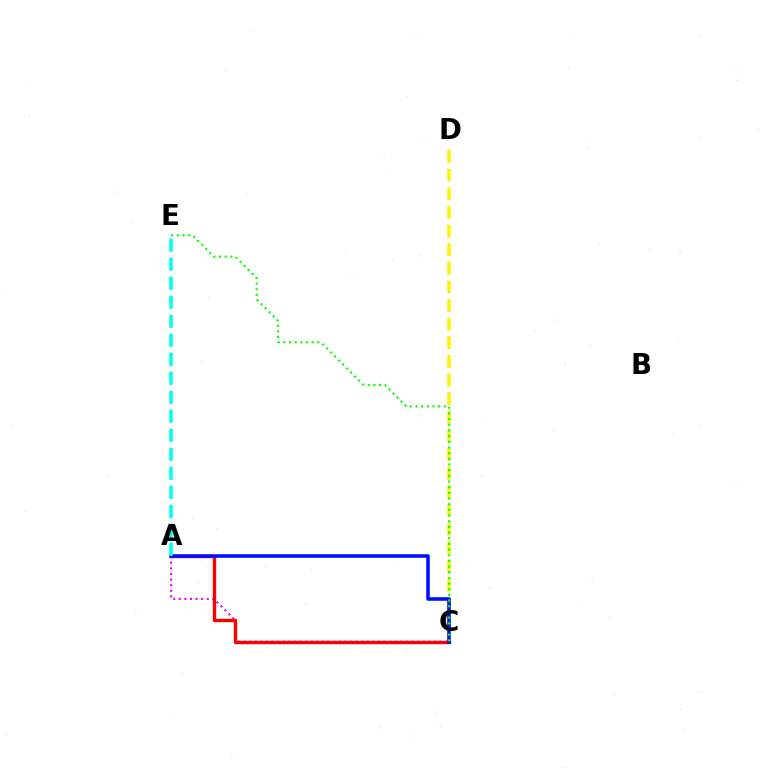{('A', 'C'): [{'color': '#ee00ff', 'line_style': 'dotted', 'thickness': 1.52}, {'color': '#ff0000', 'line_style': 'solid', 'thickness': 2.42}, {'color': '#0010ff', 'line_style': 'solid', 'thickness': 2.58}], ('C', 'D'): [{'color': '#fcf500', 'line_style': 'dashed', 'thickness': 2.53}], ('C', 'E'): [{'color': '#08ff00', 'line_style': 'dotted', 'thickness': 1.54}], ('A', 'E'): [{'color': '#00fff6', 'line_style': 'dashed', 'thickness': 2.58}]}